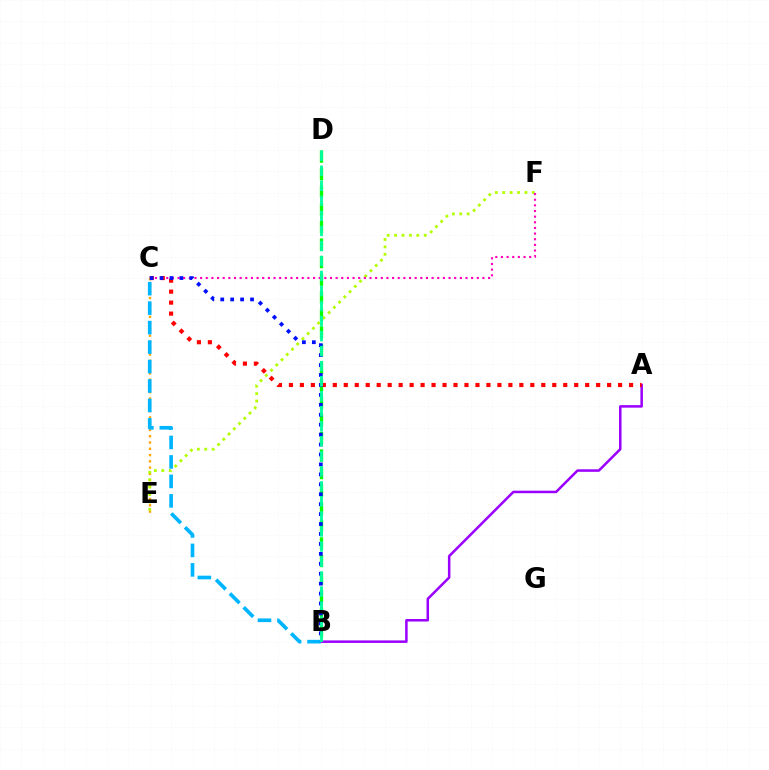{('B', 'D'): [{'color': '#08ff00', 'line_style': 'dashed', 'thickness': 2.39}, {'color': '#00ff9d', 'line_style': 'dashed', 'thickness': 2.04}], ('A', 'B'): [{'color': '#9b00ff', 'line_style': 'solid', 'thickness': 1.81}], ('A', 'C'): [{'color': '#ff0000', 'line_style': 'dotted', 'thickness': 2.98}], ('C', 'E'): [{'color': '#ffa500', 'line_style': 'dotted', 'thickness': 1.71}], ('B', 'C'): [{'color': '#00b5ff', 'line_style': 'dashed', 'thickness': 2.64}, {'color': '#0010ff', 'line_style': 'dotted', 'thickness': 2.7}], ('E', 'F'): [{'color': '#b3ff00', 'line_style': 'dotted', 'thickness': 2.01}], ('C', 'F'): [{'color': '#ff00bd', 'line_style': 'dotted', 'thickness': 1.53}]}